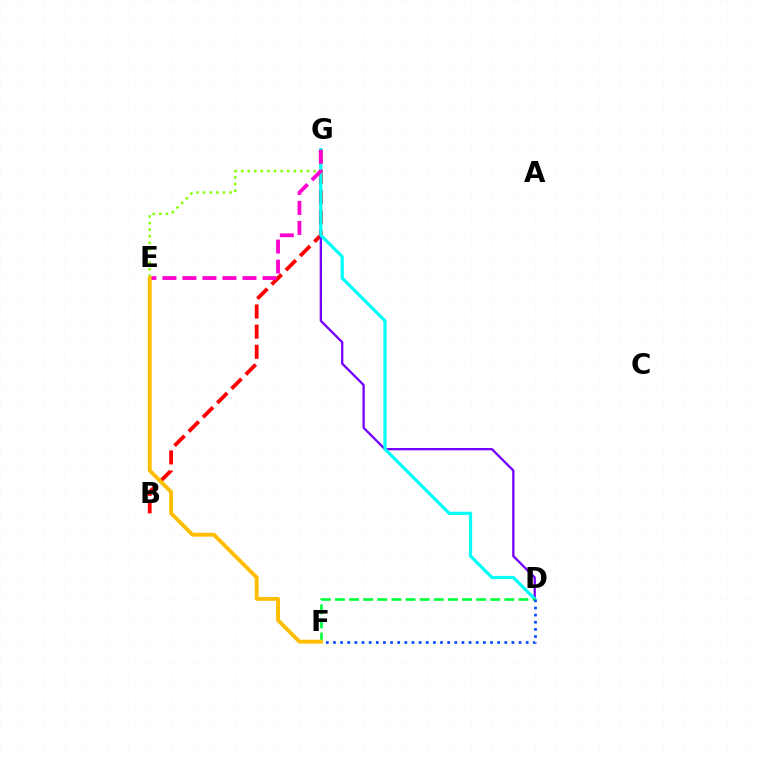{('B', 'G'): [{'color': '#ff0000', 'line_style': 'dashed', 'thickness': 2.74}], ('D', 'G'): [{'color': '#7200ff', 'line_style': 'solid', 'thickness': 1.65}, {'color': '#00fff6', 'line_style': 'solid', 'thickness': 2.31}], ('E', 'G'): [{'color': '#84ff00', 'line_style': 'dotted', 'thickness': 1.79}, {'color': '#ff00cf', 'line_style': 'dashed', 'thickness': 2.72}], ('D', 'F'): [{'color': '#00ff39', 'line_style': 'dashed', 'thickness': 1.92}, {'color': '#004bff', 'line_style': 'dotted', 'thickness': 1.94}], ('E', 'F'): [{'color': '#ffbd00', 'line_style': 'solid', 'thickness': 2.78}]}